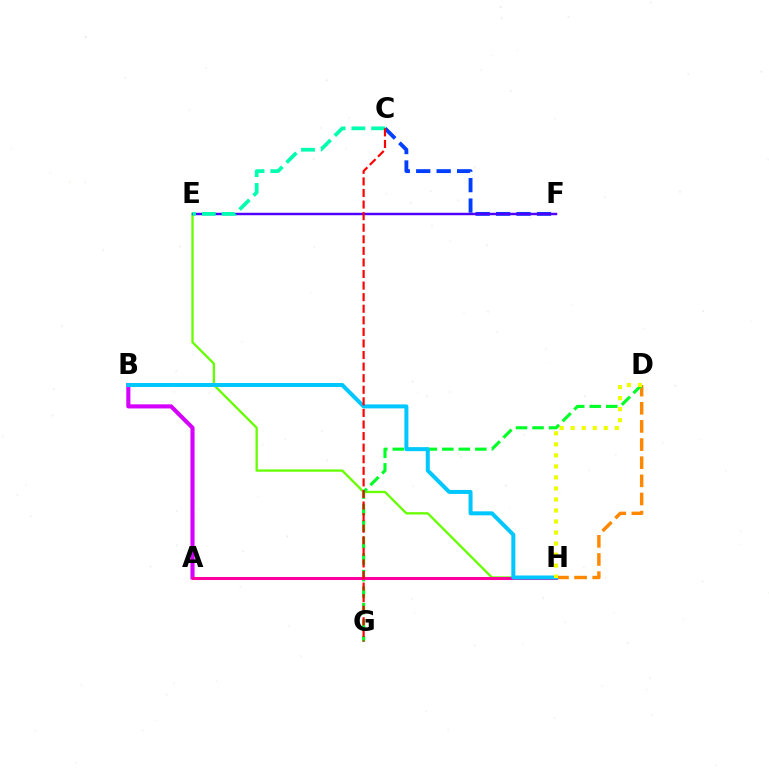{('C', 'F'): [{'color': '#003fff', 'line_style': 'dashed', 'thickness': 2.78}], ('E', 'H'): [{'color': '#66ff00', 'line_style': 'solid', 'thickness': 1.67}], ('D', 'H'): [{'color': '#ff8800', 'line_style': 'dashed', 'thickness': 2.47}, {'color': '#eeff00', 'line_style': 'dotted', 'thickness': 2.99}], ('D', 'G'): [{'color': '#00ff27', 'line_style': 'dashed', 'thickness': 2.24}], ('A', 'B'): [{'color': '#d600ff', 'line_style': 'solid', 'thickness': 2.95}], ('E', 'F'): [{'color': '#4f00ff', 'line_style': 'solid', 'thickness': 1.75}], ('C', 'E'): [{'color': '#00ffaf', 'line_style': 'dashed', 'thickness': 2.68}], ('A', 'H'): [{'color': '#ff00a0', 'line_style': 'solid', 'thickness': 2.19}], ('B', 'H'): [{'color': '#00c7ff', 'line_style': 'solid', 'thickness': 2.88}], ('C', 'G'): [{'color': '#ff0000', 'line_style': 'dashed', 'thickness': 1.57}]}